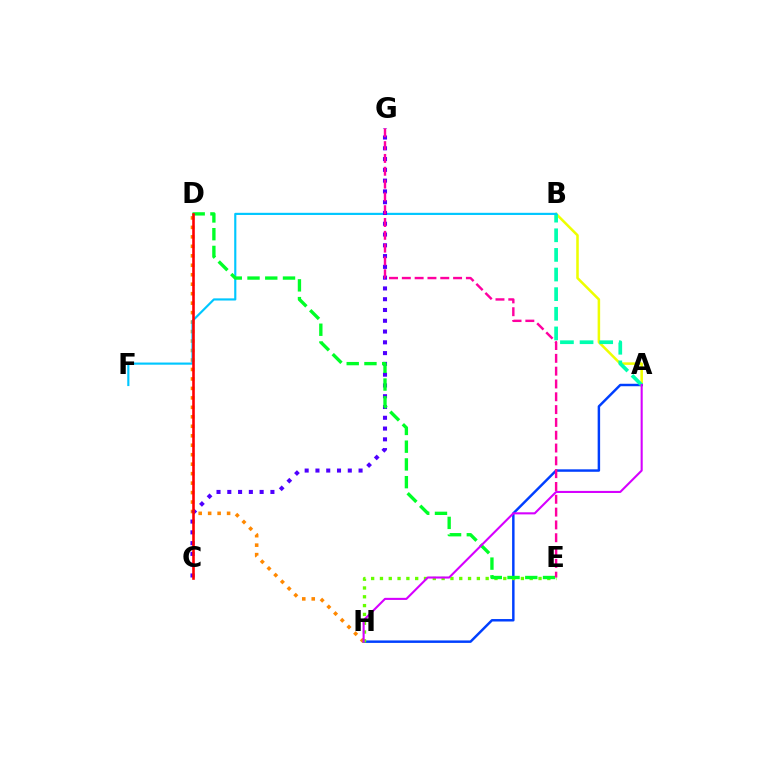{('A', 'B'): [{'color': '#eeff00', 'line_style': 'solid', 'thickness': 1.83}, {'color': '#00ffaf', 'line_style': 'dashed', 'thickness': 2.67}], ('A', 'H'): [{'color': '#003fff', 'line_style': 'solid', 'thickness': 1.77}, {'color': '#d600ff', 'line_style': 'solid', 'thickness': 1.5}], ('D', 'H'): [{'color': '#ff8800', 'line_style': 'dotted', 'thickness': 2.57}], ('E', 'H'): [{'color': '#66ff00', 'line_style': 'dotted', 'thickness': 2.39}], ('B', 'F'): [{'color': '#00c7ff', 'line_style': 'solid', 'thickness': 1.55}], ('C', 'G'): [{'color': '#4f00ff', 'line_style': 'dotted', 'thickness': 2.93}], ('D', 'E'): [{'color': '#00ff27', 'line_style': 'dashed', 'thickness': 2.41}], ('C', 'D'): [{'color': '#ff0000', 'line_style': 'solid', 'thickness': 1.87}], ('E', 'G'): [{'color': '#ff00a0', 'line_style': 'dashed', 'thickness': 1.74}]}